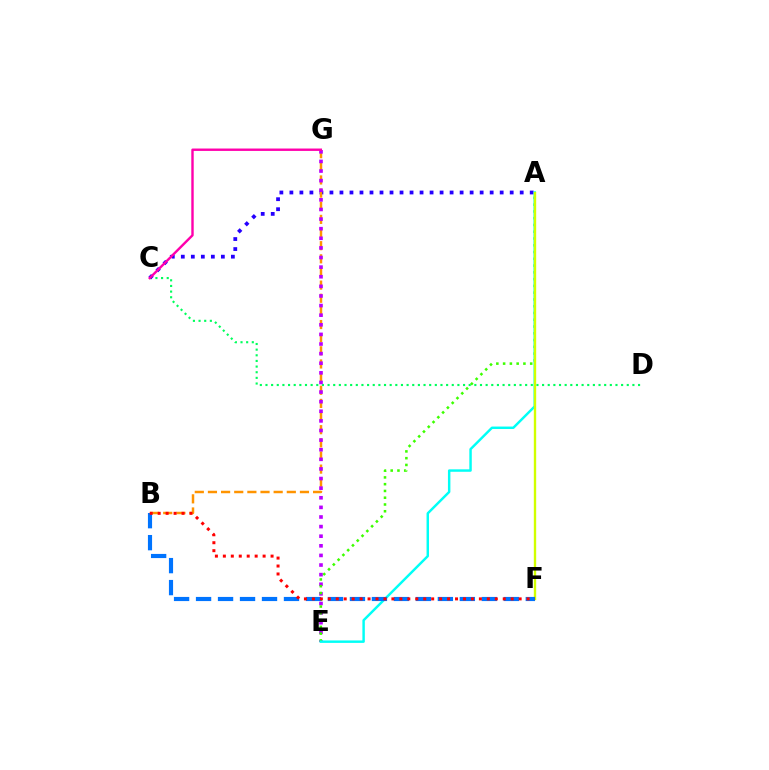{('C', 'D'): [{'color': '#00ff5c', 'line_style': 'dotted', 'thickness': 1.53}], ('A', 'C'): [{'color': '#2500ff', 'line_style': 'dotted', 'thickness': 2.72}], ('B', 'G'): [{'color': '#ff9400', 'line_style': 'dashed', 'thickness': 1.79}], ('E', 'G'): [{'color': '#b900ff', 'line_style': 'dotted', 'thickness': 2.61}], ('A', 'E'): [{'color': '#3dff00', 'line_style': 'dotted', 'thickness': 1.84}, {'color': '#00fff6', 'line_style': 'solid', 'thickness': 1.77}], ('A', 'F'): [{'color': '#d1ff00', 'line_style': 'solid', 'thickness': 1.7}], ('B', 'F'): [{'color': '#0074ff', 'line_style': 'dashed', 'thickness': 2.99}, {'color': '#ff0000', 'line_style': 'dotted', 'thickness': 2.16}], ('C', 'G'): [{'color': '#ff00ac', 'line_style': 'solid', 'thickness': 1.73}]}